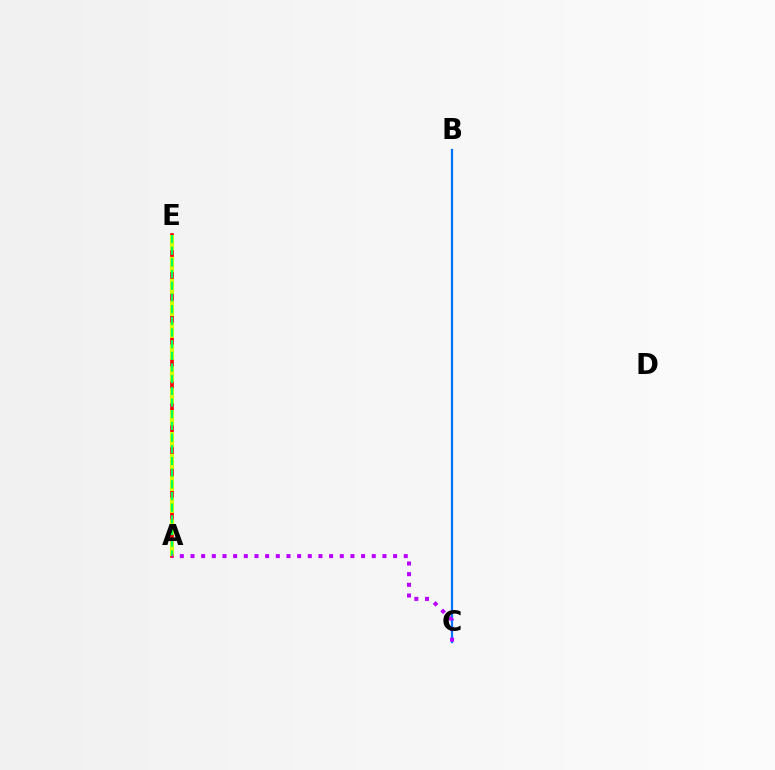{('A', 'E'): [{'color': '#ff0000', 'line_style': 'solid', 'thickness': 2.63}, {'color': '#d1ff00', 'line_style': 'dashed', 'thickness': 2.97}, {'color': '#00ff5c', 'line_style': 'dashed', 'thickness': 1.59}], ('B', 'C'): [{'color': '#0074ff', 'line_style': 'solid', 'thickness': 1.63}], ('A', 'C'): [{'color': '#b900ff', 'line_style': 'dotted', 'thickness': 2.9}]}